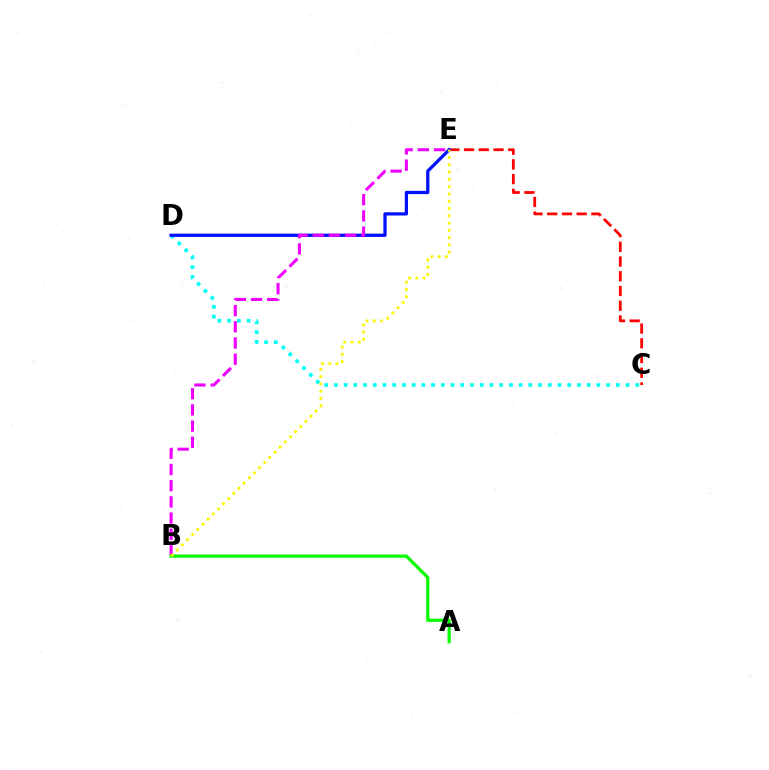{('C', 'E'): [{'color': '#ff0000', 'line_style': 'dashed', 'thickness': 2.0}], ('C', 'D'): [{'color': '#00fff6', 'line_style': 'dotted', 'thickness': 2.64}], ('D', 'E'): [{'color': '#0010ff', 'line_style': 'solid', 'thickness': 2.34}], ('B', 'E'): [{'color': '#ee00ff', 'line_style': 'dashed', 'thickness': 2.2}, {'color': '#fcf500', 'line_style': 'dotted', 'thickness': 1.98}], ('A', 'B'): [{'color': '#08ff00', 'line_style': 'solid', 'thickness': 2.34}]}